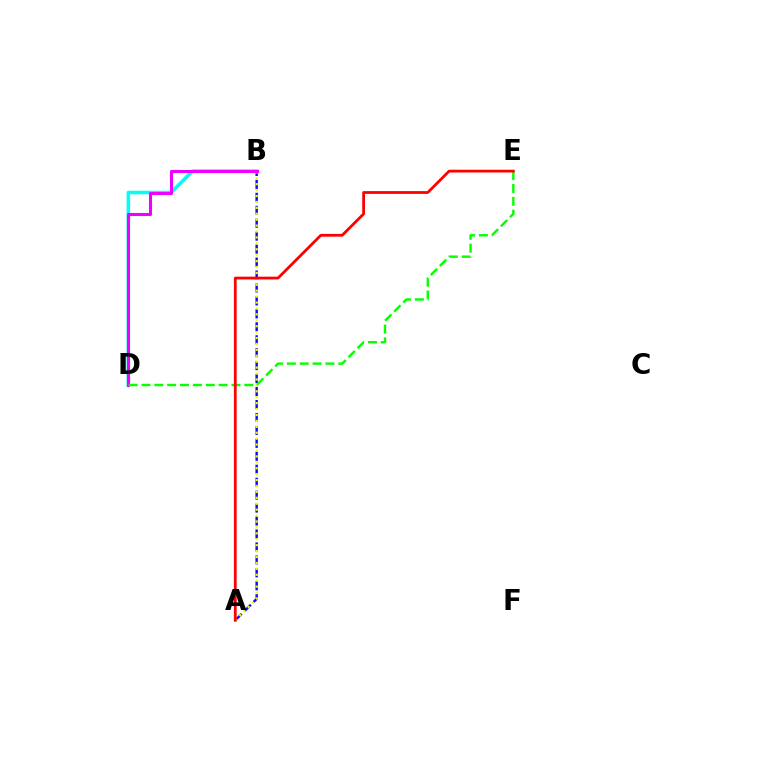{('A', 'B'): [{'color': '#0010ff', 'line_style': 'dashed', 'thickness': 1.76}, {'color': '#fcf500', 'line_style': 'dotted', 'thickness': 1.61}], ('B', 'D'): [{'color': '#00fff6', 'line_style': 'solid', 'thickness': 2.54}, {'color': '#ee00ff', 'line_style': 'solid', 'thickness': 2.21}], ('D', 'E'): [{'color': '#08ff00', 'line_style': 'dashed', 'thickness': 1.75}], ('A', 'E'): [{'color': '#ff0000', 'line_style': 'solid', 'thickness': 2.0}]}